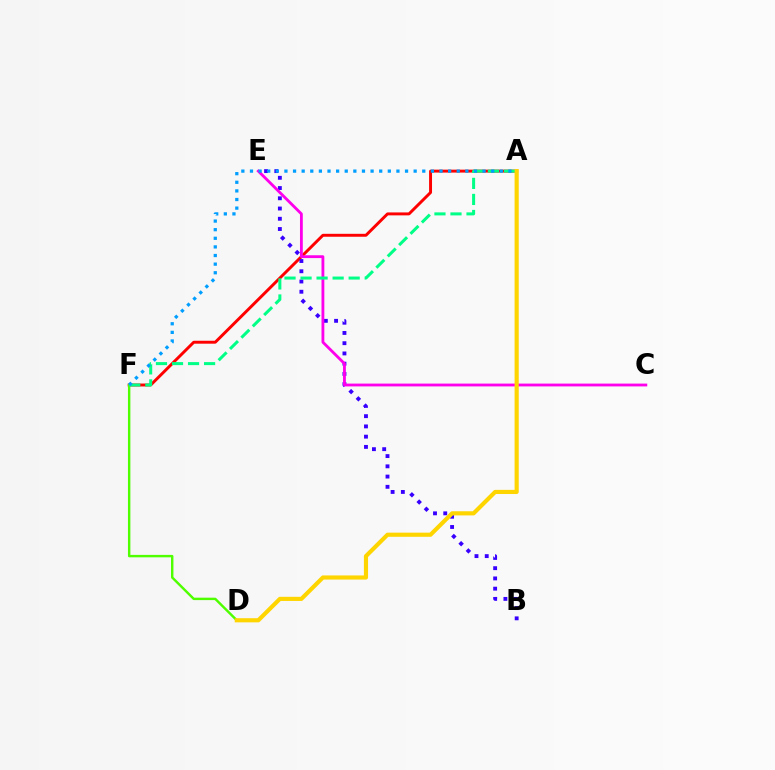{('A', 'F'): [{'color': '#ff0000', 'line_style': 'solid', 'thickness': 2.11}, {'color': '#00ff86', 'line_style': 'dashed', 'thickness': 2.18}, {'color': '#009eff', 'line_style': 'dotted', 'thickness': 2.34}], ('B', 'E'): [{'color': '#3700ff', 'line_style': 'dotted', 'thickness': 2.78}], ('C', 'E'): [{'color': '#ff00ed', 'line_style': 'solid', 'thickness': 2.04}], ('D', 'F'): [{'color': '#4fff00', 'line_style': 'solid', 'thickness': 1.74}], ('A', 'D'): [{'color': '#ffd500', 'line_style': 'solid', 'thickness': 2.99}]}